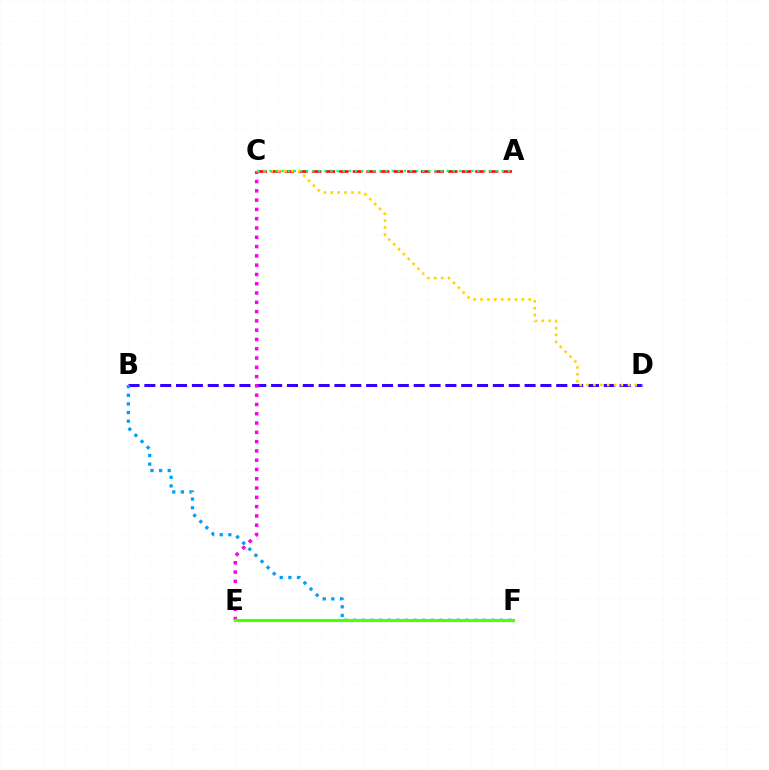{('A', 'C'): [{'color': '#ff0000', 'line_style': 'dashed', 'thickness': 1.85}, {'color': '#00ff86', 'line_style': 'dotted', 'thickness': 1.66}], ('B', 'D'): [{'color': '#3700ff', 'line_style': 'dashed', 'thickness': 2.15}], ('C', 'E'): [{'color': '#ff00ed', 'line_style': 'dotted', 'thickness': 2.52}], ('B', 'F'): [{'color': '#009eff', 'line_style': 'dotted', 'thickness': 2.35}], ('E', 'F'): [{'color': '#4fff00', 'line_style': 'solid', 'thickness': 2.27}], ('C', 'D'): [{'color': '#ffd500', 'line_style': 'dotted', 'thickness': 1.87}]}